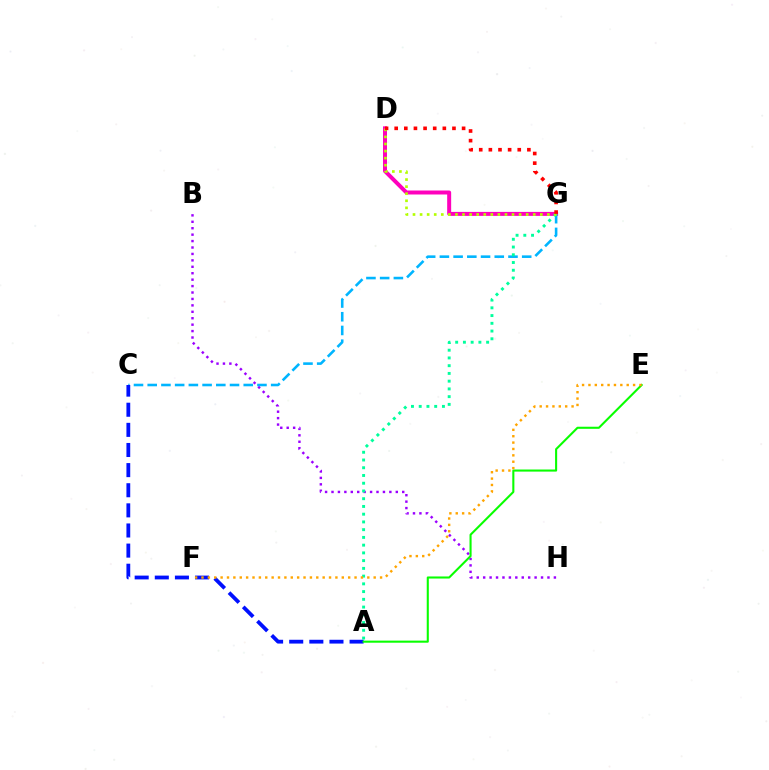{('D', 'G'): [{'color': '#ff00bd', 'line_style': 'solid', 'thickness': 2.87}, {'color': '#b3ff00', 'line_style': 'dotted', 'thickness': 1.92}, {'color': '#ff0000', 'line_style': 'dotted', 'thickness': 2.62}], ('B', 'H'): [{'color': '#9b00ff', 'line_style': 'dotted', 'thickness': 1.75}], ('C', 'G'): [{'color': '#00b5ff', 'line_style': 'dashed', 'thickness': 1.86}], ('A', 'G'): [{'color': '#00ff9d', 'line_style': 'dotted', 'thickness': 2.1}], ('A', 'C'): [{'color': '#0010ff', 'line_style': 'dashed', 'thickness': 2.73}], ('A', 'E'): [{'color': '#08ff00', 'line_style': 'solid', 'thickness': 1.5}], ('E', 'F'): [{'color': '#ffa500', 'line_style': 'dotted', 'thickness': 1.73}]}